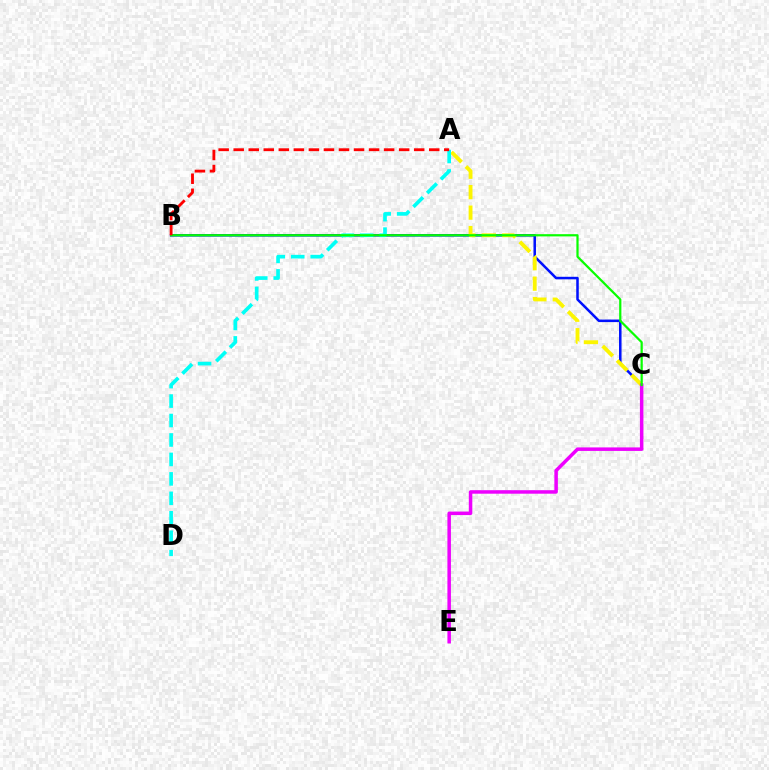{('B', 'C'): [{'color': '#0010ff', 'line_style': 'solid', 'thickness': 1.82}, {'color': '#08ff00', 'line_style': 'solid', 'thickness': 1.6}], ('A', 'C'): [{'color': '#fcf500', 'line_style': 'dashed', 'thickness': 2.78}], ('A', 'D'): [{'color': '#00fff6', 'line_style': 'dashed', 'thickness': 2.64}], ('C', 'E'): [{'color': '#ee00ff', 'line_style': 'solid', 'thickness': 2.53}], ('A', 'B'): [{'color': '#ff0000', 'line_style': 'dashed', 'thickness': 2.04}]}